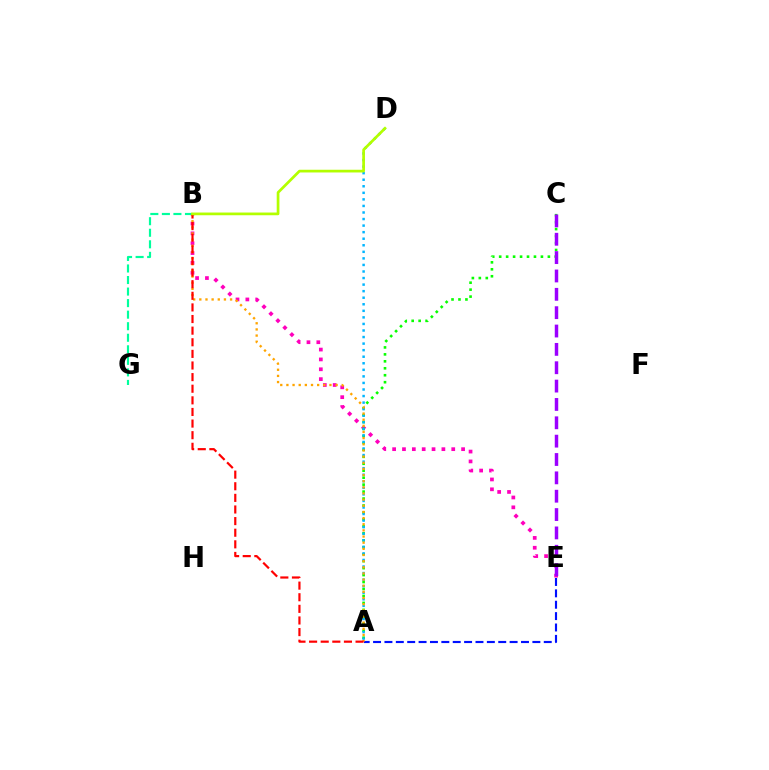{('B', 'E'): [{'color': '#ff00bd', 'line_style': 'dotted', 'thickness': 2.68}], ('A', 'E'): [{'color': '#0010ff', 'line_style': 'dashed', 'thickness': 1.55}], ('A', 'C'): [{'color': '#08ff00', 'line_style': 'dotted', 'thickness': 1.89}], ('A', 'D'): [{'color': '#00b5ff', 'line_style': 'dotted', 'thickness': 1.78}], ('C', 'E'): [{'color': '#9b00ff', 'line_style': 'dashed', 'thickness': 2.49}], ('A', 'B'): [{'color': '#ffa500', 'line_style': 'dotted', 'thickness': 1.67}, {'color': '#ff0000', 'line_style': 'dashed', 'thickness': 1.58}], ('B', 'G'): [{'color': '#00ff9d', 'line_style': 'dashed', 'thickness': 1.57}], ('B', 'D'): [{'color': '#b3ff00', 'line_style': 'solid', 'thickness': 1.95}]}